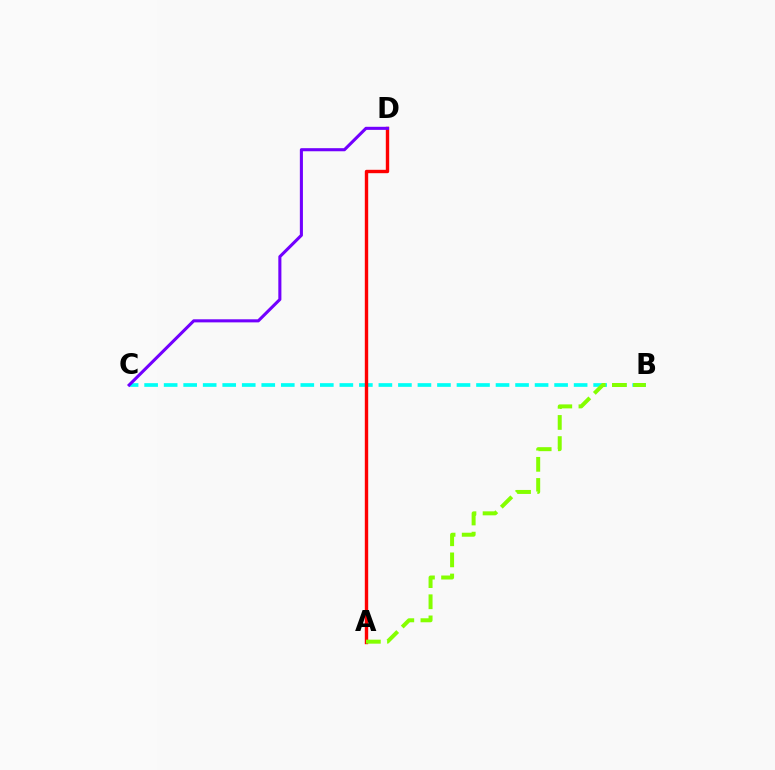{('B', 'C'): [{'color': '#00fff6', 'line_style': 'dashed', 'thickness': 2.65}], ('A', 'D'): [{'color': '#ff0000', 'line_style': 'solid', 'thickness': 2.44}], ('C', 'D'): [{'color': '#7200ff', 'line_style': 'solid', 'thickness': 2.21}], ('A', 'B'): [{'color': '#84ff00', 'line_style': 'dashed', 'thickness': 2.87}]}